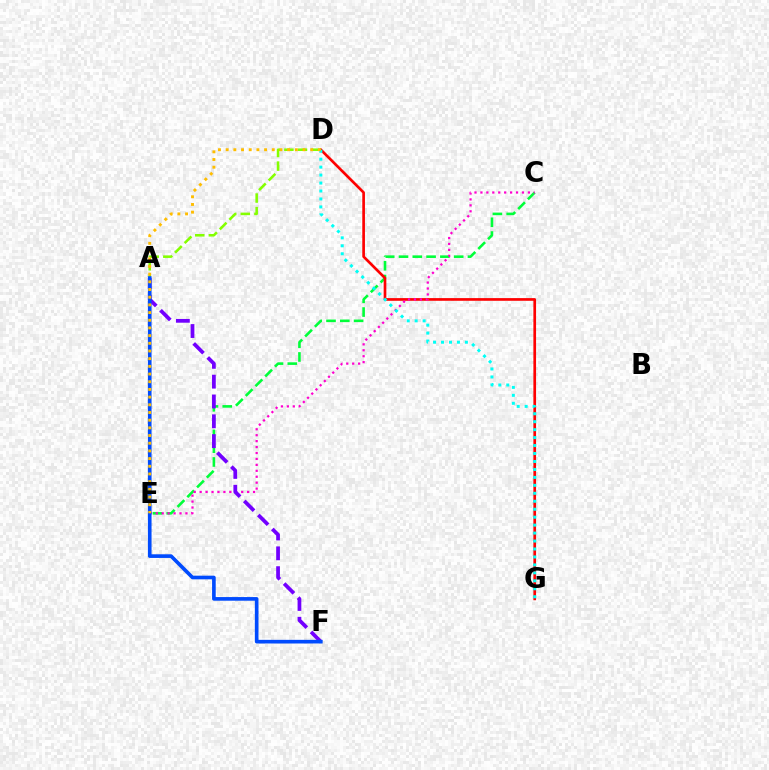{('C', 'E'): [{'color': '#00ff39', 'line_style': 'dashed', 'thickness': 1.87}, {'color': '#ff00cf', 'line_style': 'dotted', 'thickness': 1.61}], ('D', 'G'): [{'color': '#ff0000', 'line_style': 'solid', 'thickness': 1.93}, {'color': '#00fff6', 'line_style': 'dotted', 'thickness': 2.16}], ('D', 'E'): [{'color': '#84ff00', 'line_style': 'dashed', 'thickness': 1.85}, {'color': '#ffbd00', 'line_style': 'dotted', 'thickness': 2.09}], ('A', 'F'): [{'color': '#7200ff', 'line_style': 'dashed', 'thickness': 2.69}, {'color': '#004bff', 'line_style': 'solid', 'thickness': 2.63}]}